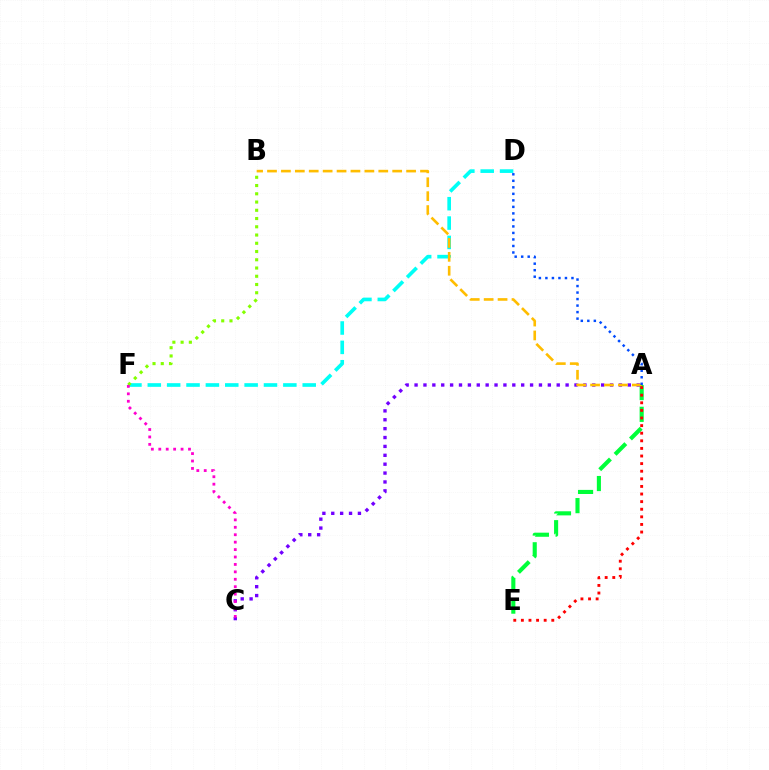{('A', 'E'): [{'color': '#00ff39', 'line_style': 'dashed', 'thickness': 2.95}, {'color': '#ff0000', 'line_style': 'dotted', 'thickness': 2.07}], ('A', 'C'): [{'color': '#7200ff', 'line_style': 'dotted', 'thickness': 2.41}], ('D', 'F'): [{'color': '#00fff6', 'line_style': 'dashed', 'thickness': 2.63}], ('A', 'B'): [{'color': '#ffbd00', 'line_style': 'dashed', 'thickness': 1.89}], ('B', 'F'): [{'color': '#84ff00', 'line_style': 'dotted', 'thickness': 2.24}], ('A', 'D'): [{'color': '#004bff', 'line_style': 'dotted', 'thickness': 1.77}], ('C', 'F'): [{'color': '#ff00cf', 'line_style': 'dotted', 'thickness': 2.02}]}